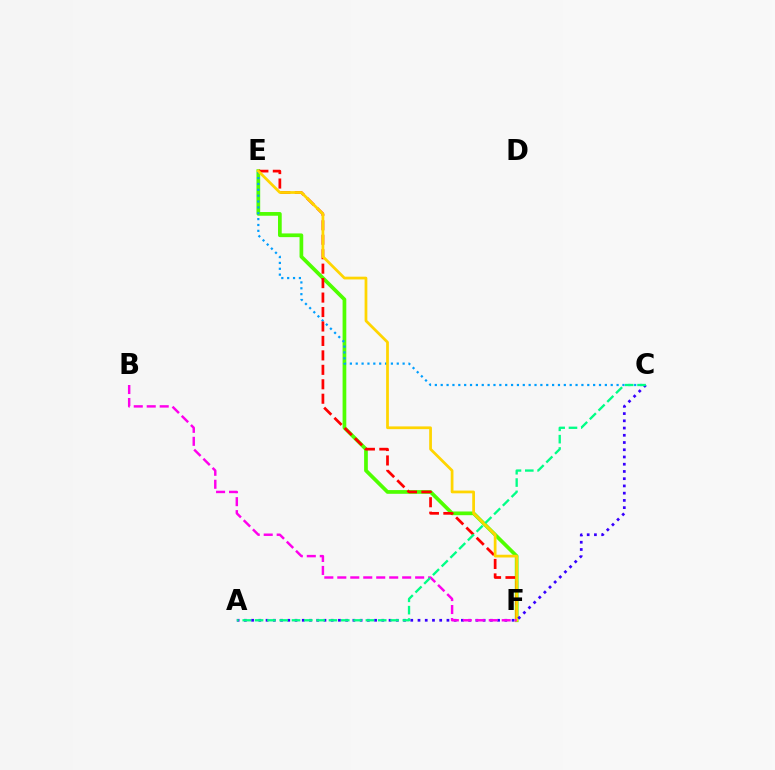{('E', 'F'): [{'color': '#4fff00', 'line_style': 'solid', 'thickness': 2.67}, {'color': '#ff0000', 'line_style': 'dashed', 'thickness': 1.96}, {'color': '#ffd500', 'line_style': 'solid', 'thickness': 1.98}], ('C', 'E'): [{'color': '#009eff', 'line_style': 'dotted', 'thickness': 1.59}], ('A', 'C'): [{'color': '#3700ff', 'line_style': 'dotted', 'thickness': 1.97}, {'color': '#00ff86', 'line_style': 'dashed', 'thickness': 1.67}], ('B', 'F'): [{'color': '#ff00ed', 'line_style': 'dashed', 'thickness': 1.76}]}